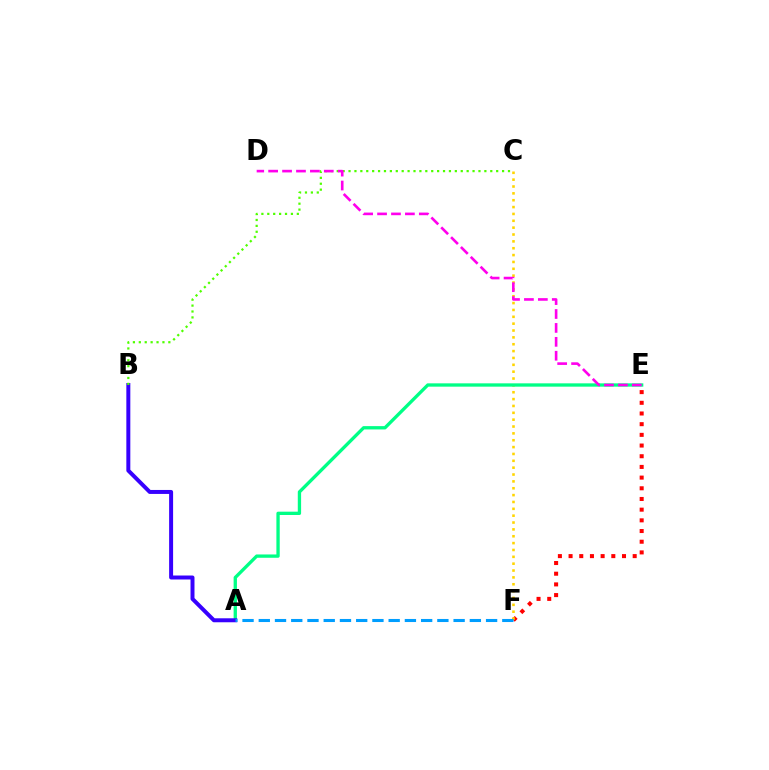{('E', 'F'): [{'color': '#ff0000', 'line_style': 'dotted', 'thickness': 2.9}], ('C', 'F'): [{'color': '#ffd500', 'line_style': 'dotted', 'thickness': 1.86}], ('A', 'E'): [{'color': '#00ff86', 'line_style': 'solid', 'thickness': 2.39}], ('A', 'B'): [{'color': '#3700ff', 'line_style': 'solid', 'thickness': 2.86}], ('B', 'C'): [{'color': '#4fff00', 'line_style': 'dotted', 'thickness': 1.6}], ('A', 'F'): [{'color': '#009eff', 'line_style': 'dashed', 'thickness': 2.21}], ('D', 'E'): [{'color': '#ff00ed', 'line_style': 'dashed', 'thickness': 1.89}]}